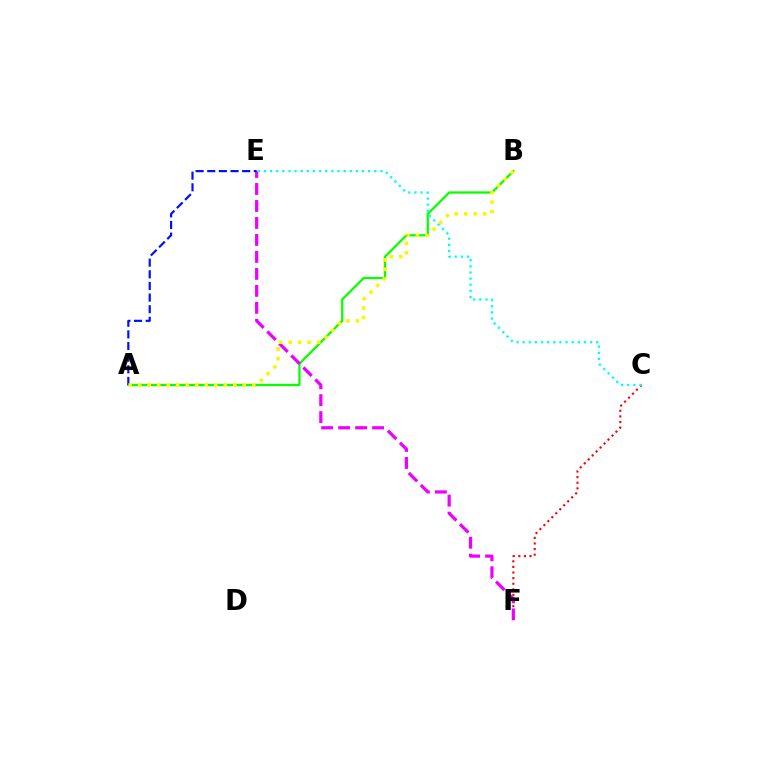{('C', 'F'): [{'color': '#ff0000', 'line_style': 'dotted', 'thickness': 1.52}], ('A', 'B'): [{'color': '#08ff00', 'line_style': 'solid', 'thickness': 1.62}, {'color': '#fcf500', 'line_style': 'dotted', 'thickness': 2.58}], ('E', 'F'): [{'color': '#ee00ff', 'line_style': 'dashed', 'thickness': 2.31}], ('A', 'E'): [{'color': '#0010ff', 'line_style': 'dashed', 'thickness': 1.58}], ('C', 'E'): [{'color': '#00fff6', 'line_style': 'dotted', 'thickness': 1.67}]}